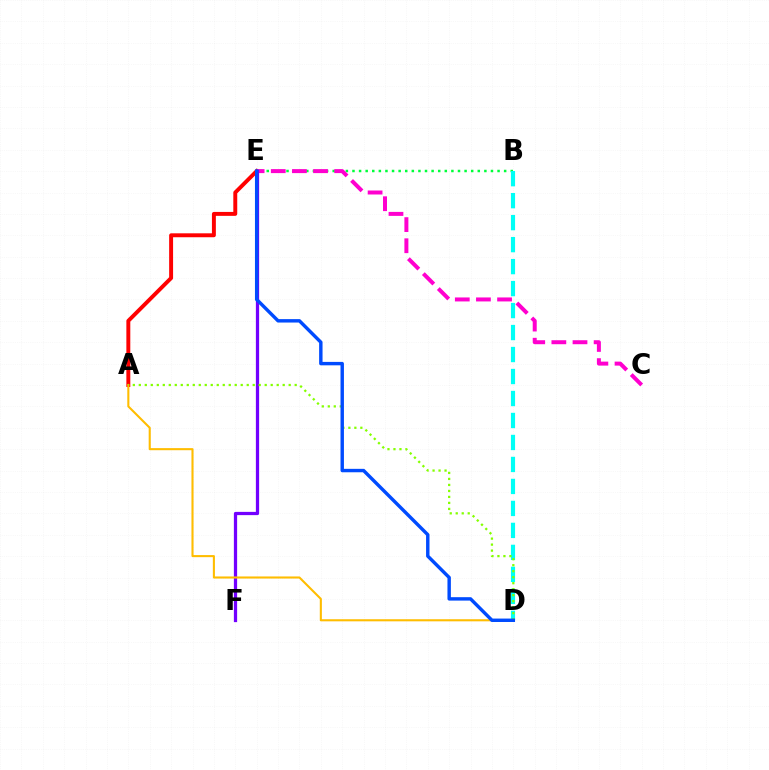{('B', 'E'): [{'color': '#00ff39', 'line_style': 'dotted', 'thickness': 1.79}], ('A', 'E'): [{'color': '#ff0000', 'line_style': 'solid', 'thickness': 2.83}], ('B', 'D'): [{'color': '#00fff6', 'line_style': 'dashed', 'thickness': 2.99}], ('C', 'E'): [{'color': '#ff00cf', 'line_style': 'dashed', 'thickness': 2.87}], ('E', 'F'): [{'color': '#7200ff', 'line_style': 'solid', 'thickness': 2.34}], ('A', 'D'): [{'color': '#ffbd00', 'line_style': 'solid', 'thickness': 1.51}, {'color': '#84ff00', 'line_style': 'dotted', 'thickness': 1.63}], ('D', 'E'): [{'color': '#004bff', 'line_style': 'solid', 'thickness': 2.46}]}